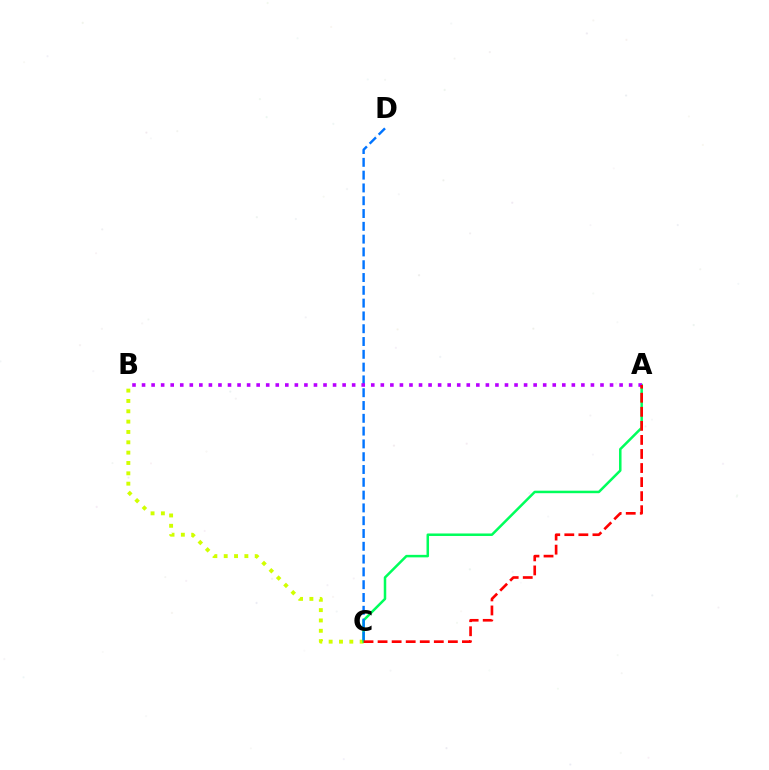{('B', 'C'): [{'color': '#d1ff00', 'line_style': 'dotted', 'thickness': 2.81}], ('A', 'C'): [{'color': '#00ff5c', 'line_style': 'solid', 'thickness': 1.81}, {'color': '#ff0000', 'line_style': 'dashed', 'thickness': 1.91}], ('C', 'D'): [{'color': '#0074ff', 'line_style': 'dashed', 'thickness': 1.74}], ('A', 'B'): [{'color': '#b900ff', 'line_style': 'dotted', 'thickness': 2.59}]}